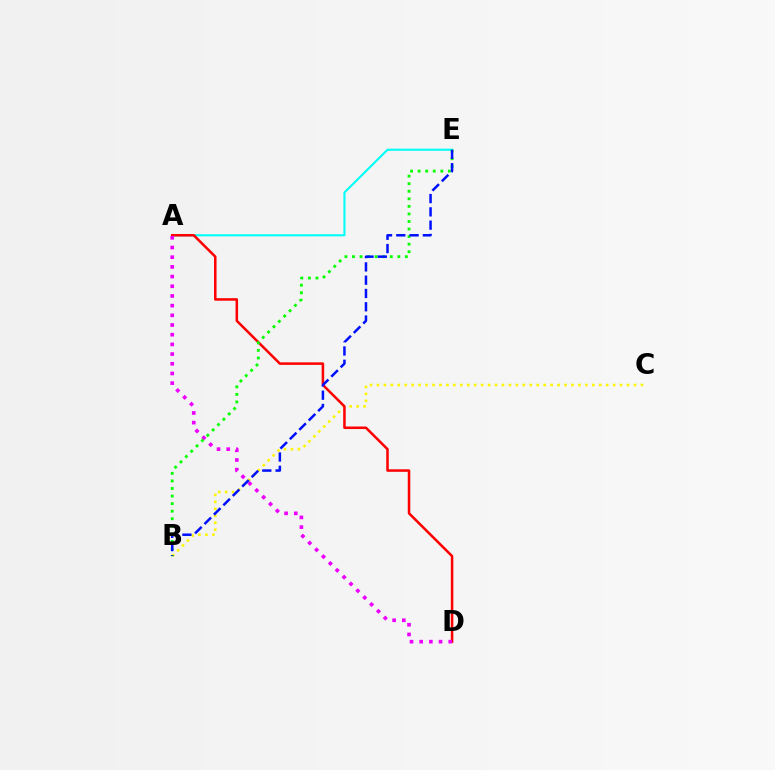{('A', 'E'): [{'color': '#00fff6', 'line_style': 'solid', 'thickness': 1.52}], ('B', 'C'): [{'color': '#fcf500', 'line_style': 'dotted', 'thickness': 1.89}], ('A', 'D'): [{'color': '#ff0000', 'line_style': 'solid', 'thickness': 1.82}, {'color': '#ee00ff', 'line_style': 'dotted', 'thickness': 2.63}], ('B', 'E'): [{'color': '#08ff00', 'line_style': 'dotted', 'thickness': 2.05}, {'color': '#0010ff', 'line_style': 'dashed', 'thickness': 1.81}]}